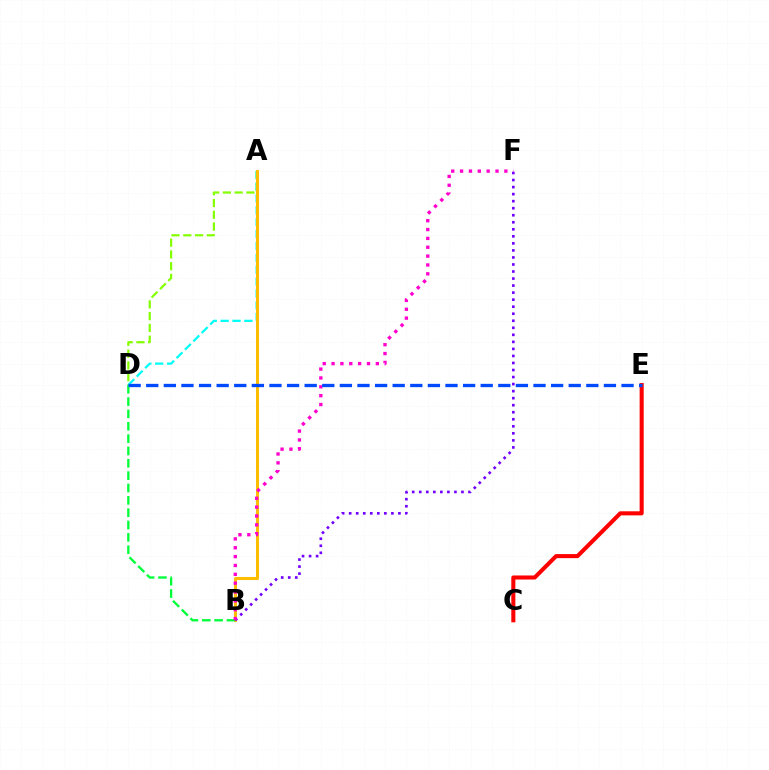{('A', 'D'): [{'color': '#84ff00', 'line_style': 'dashed', 'thickness': 1.6}, {'color': '#00fff6', 'line_style': 'dashed', 'thickness': 1.61}], ('A', 'B'): [{'color': '#ffbd00', 'line_style': 'solid', 'thickness': 2.17}], ('B', 'D'): [{'color': '#00ff39', 'line_style': 'dashed', 'thickness': 1.68}], ('B', 'F'): [{'color': '#7200ff', 'line_style': 'dotted', 'thickness': 1.91}, {'color': '#ff00cf', 'line_style': 'dotted', 'thickness': 2.41}], ('C', 'E'): [{'color': '#ff0000', 'line_style': 'solid', 'thickness': 2.93}], ('D', 'E'): [{'color': '#004bff', 'line_style': 'dashed', 'thickness': 2.39}]}